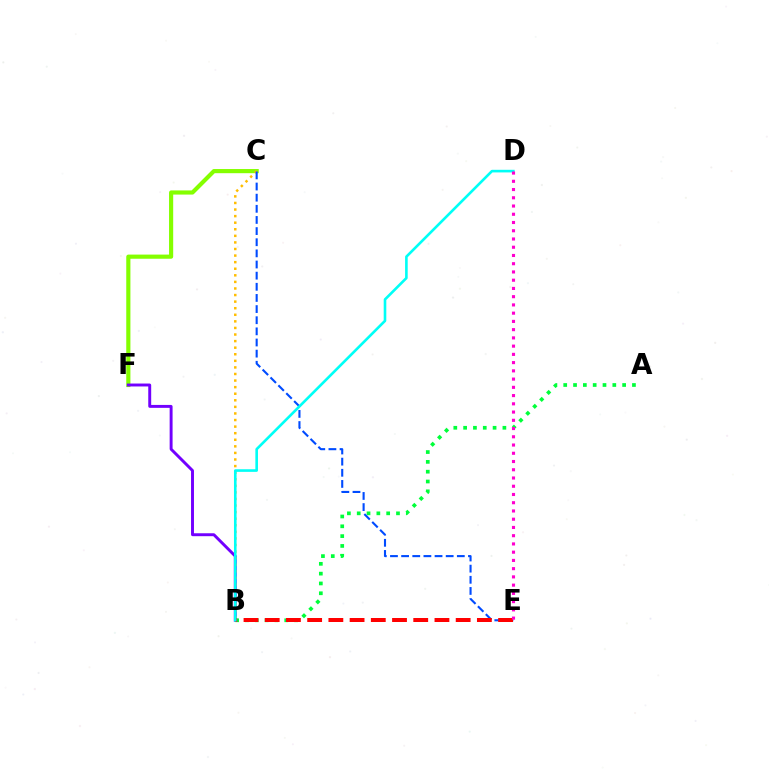{('C', 'F'): [{'color': '#84ff00', 'line_style': 'solid', 'thickness': 2.99}], ('B', 'F'): [{'color': '#7200ff', 'line_style': 'solid', 'thickness': 2.11}], ('A', 'B'): [{'color': '#00ff39', 'line_style': 'dotted', 'thickness': 2.67}], ('B', 'C'): [{'color': '#ffbd00', 'line_style': 'dotted', 'thickness': 1.79}], ('C', 'E'): [{'color': '#004bff', 'line_style': 'dashed', 'thickness': 1.51}], ('B', 'E'): [{'color': '#ff0000', 'line_style': 'dashed', 'thickness': 2.88}], ('B', 'D'): [{'color': '#00fff6', 'line_style': 'solid', 'thickness': 1.89}], ('D', 'E'): [{'color': '#ff00cf', 'line_style': 'dotted', 'thickness': 2.24}]}